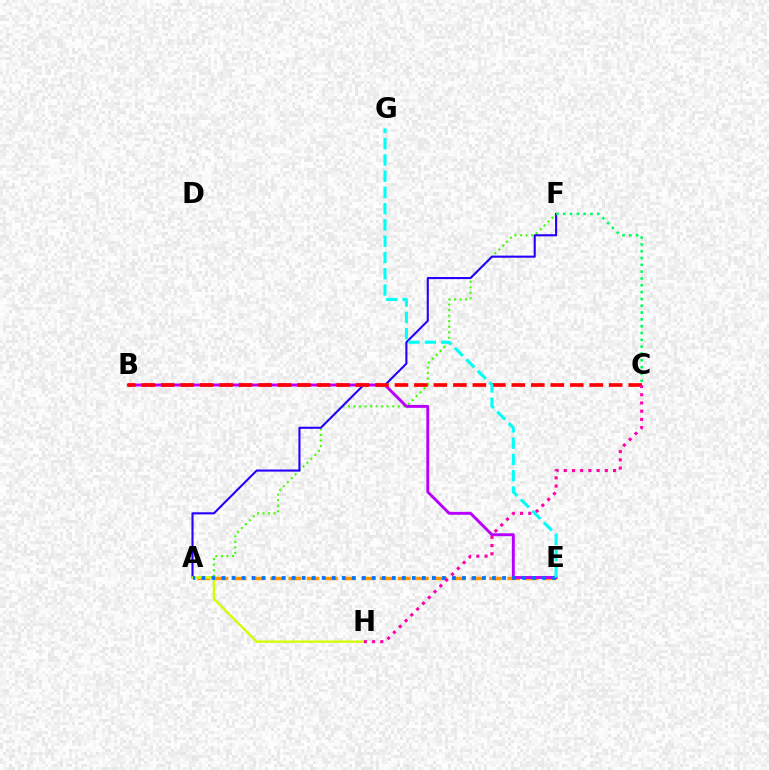{('A', 'F'): [{'color': '#3dff00', 'line_style': 'dotted', 'thickness': 1.5}, {'color': '#2500ff', 'line_style': 'solid', 'thickness': 1.51}], ('A', 'E'): [{'color': '#ff9400', 'line_style': 'dashed', 'thickness': 2.48}, {'color': '#0074ff', 'line_style': 'dotted', 'thickness': 2.72}], ('B', 'E'): [{'color': '#b900ff', 'line_style': 'solid', 'thickness': 2.09}], ('A', 'H'): [{'color': '#d1ff00', 'line_style': 'solid', 'thickness': 1.67}], ('B', 'C'): [{'color': '#ff0000', 'line_style': 'dashed', 'thickness': 2.65}], ('C', 'H'): [{'color': '#ff00ac', 'line_style': 'dotted', 'thickness': 2.23}], ('E', 'G'): [{'color': '#00fff6', 'line_style': 'dashed', 'thickness': 2.21}], ('C', 'F'): [{'color': '#00ff5c', 'line_style': 'dotted', 'thickness': 1.85}]}